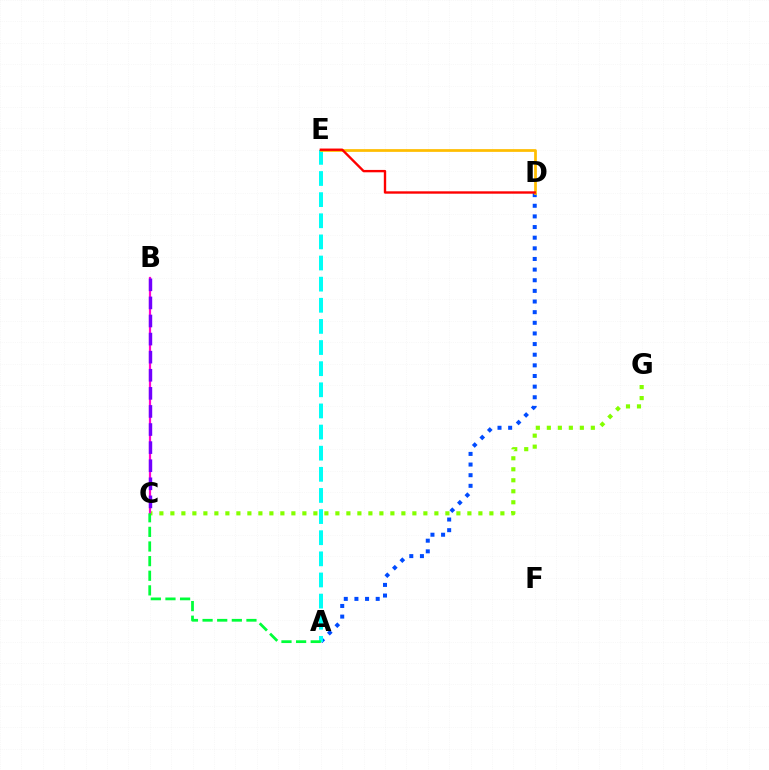{('A', 'D'): [{'color': '#004bff', 'line_style': 'dotted', 'thickness': 2.89}], ('C', 'G'): [{'color': '#84ff00', 'line_style': 'dotted', 'thickness': 2.99}], ('A', 'E'): [{'color': '#00fff6', 'line_style': 'dashed', 'thickness': 2.87}], ('B', 'C'): [{'color': '#ff00cf', 'line_style': 'solid', 'thickness': 1.59}, {'color': '#7200ff', 'line_style': 'dashed', 'thickness': 2.46}], ('A', 'C'): [{'color': '#00ff39', 'line_style': 'dashed', 'thickness': 1.99}], ('D', 'E'): [{'color': '#ffbd00', 'line_style': 'solid', 'thickness': 1.97}, {'color': '#ff0000', 'line_style': 'solid', 'thickness': 1.71}]}